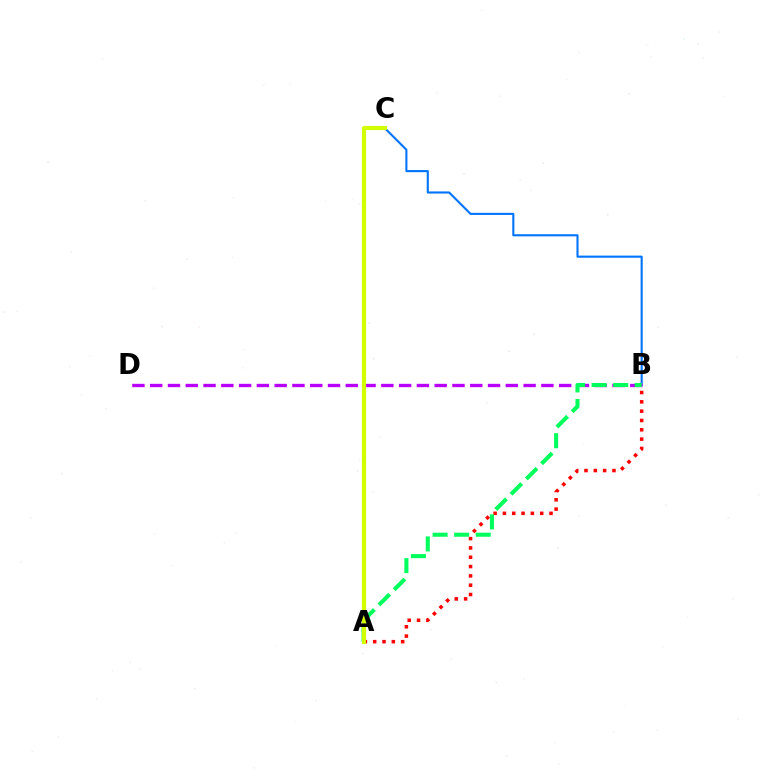{('B', 'C'): [{'color': '#0074ff', 'line_style': 'solid', 'thickness': 1.52}], ('A', 'B'): [{'color': '#ff0000', 'line_style': 'dotted', 'thickness': 2.53}, {'color': '#00ff5c', 'line_style': 'dashed', 'thickness': 2.93}], ('B', 'D'): [{'color': '#b900ff', 'line_style': 'dashed', 'thickness': 2.42}], ('A', 'C'): [{'color': '#d1ff00', 'line_style': 'solid', 'thickness': 2.98}]}